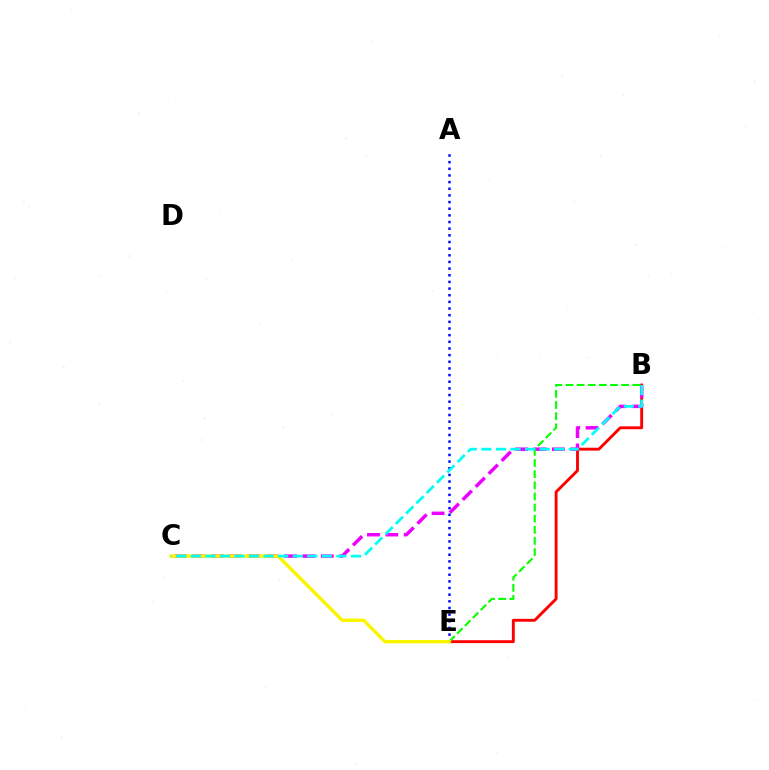{('B', 'E'): [{'color': '#ff0000', 'line_style': 'solid', 'thickness': 2.08}, {'color': '#08ff00', 'line_style': 'dashed', 'thickness': 1.51}], ('B', 'C'): [{'color': '#ee00ff', 'line_style': 'dashed', 'thickness': 2.49}, {'color': '#00fff6', 'line_style': 'dashed', 'thickness': 1.98}], ('A', 'E'): [{'color': '#0010ff', 'line_style': 'dotted', 'thickness': 1.81}], ('C', 'E'): [{'color': '#fcf500', 'line_style': 'solid', 'thickness': 2.44}]}